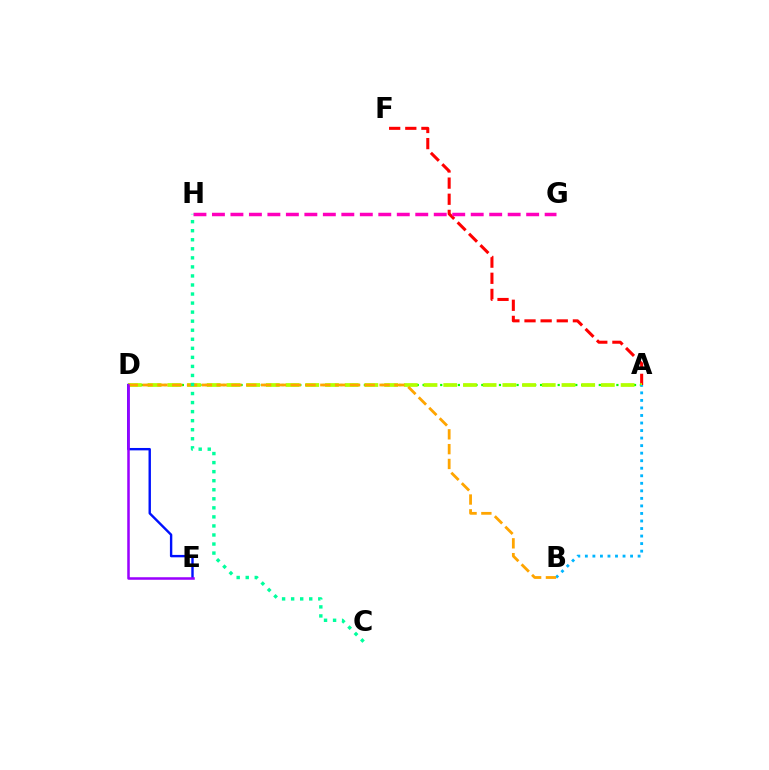{('A', 'F'): [{'color': '#ff0000', 'line_style': 'dashed', 'thickness': 2.19}], ('A', 'D'): [{'color': '#08ff00', 'line_style': 'dotted', 'thickness': 1.6}, {'color': '#b3ff00', 'line_style': 'dashed', 'thickness': 2.68}], ('A', 'B'): [{'color': '#00b5ff', 'line_style': 'dotted', 'thickness': 2.05}], ('G', 'H'): [{'color': '#ff00bd', 'line_style': 'dashed', 'thickness': 2.51}], ('D', 'E'): [{'color': '#0010ff', 'line_style': 'solid', 'thickness': 1.73}, {'color': '#9b00ff', 'line_style': 'solid', 'thickness': 1.82}], ('B', 'D'): [{'color': '#ffa500', 'line_style': 'dashed', 'thickness': 2.01}], ('C', 'H'): [{'color': '#00ff9d', 'line_style': 'dotted', 'thickness': 2.46}]}